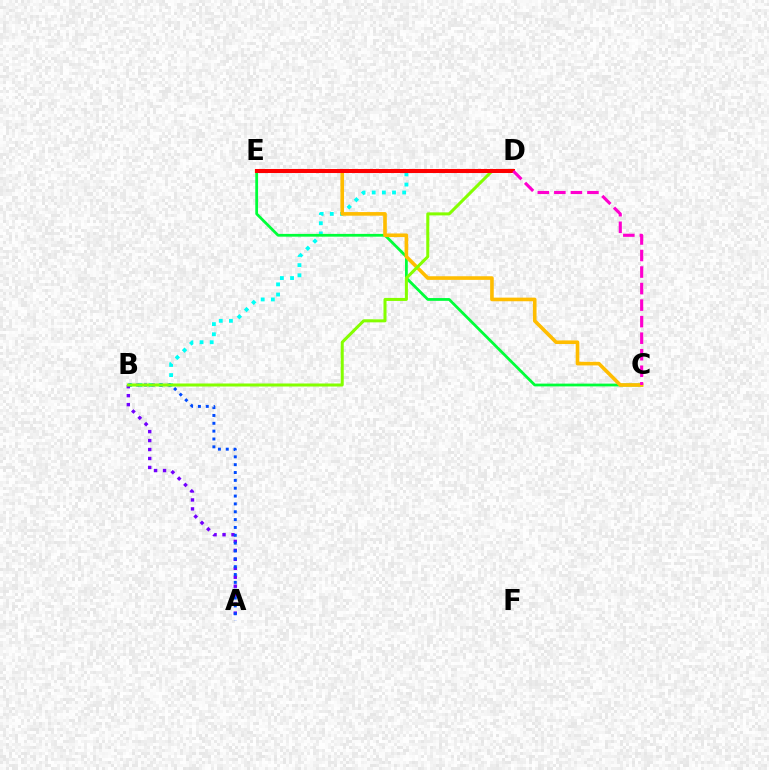{('B', 'D'): [{'color': '#00fff6', 'line_style': 'dotted', 'thickness': 2.76}, {'color': '#84ff00', 'line_style': 'solid', 'thickness': 2.18}], ('A', 'B'): [{'color': '#7200ff', 'line_style': 'dotted', 'thickness': 2.44}, {'color': '#004bff', 'line_style': 'dotted', 'thickness': 2.13}], ('C', 'E'): [{'color': '#00ff39', 'line_style': 'solid', 'thickness': 2.0}, {'color': '#ffbd00', 'line_style': 'solid', 'thickness': 2.61}], ('D', 'E'): [{'color': '#ff0000', 'line_style': 'solid', 'thickness': 2.9}], ('C', 'D'): [{'color': '#ff00cf', 'line_style': 'dashed', 'thickness': 2.25}]}